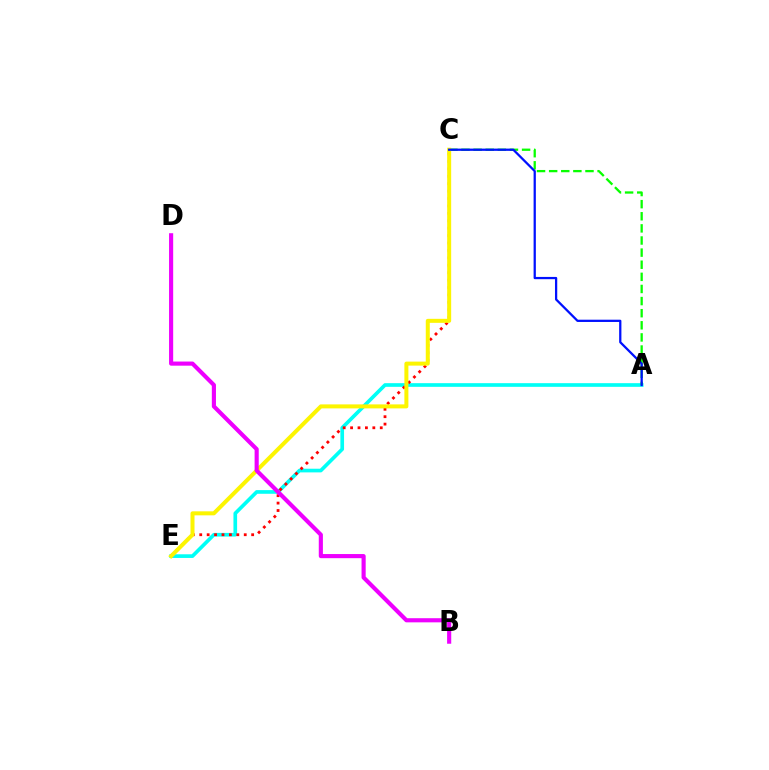{('A', 'E'): [{'color': '#00fff6', 'line_style': 'solid', 'thickness': 2.64}], ('A', 'C'): [{'color': '#08ff00', 'line_style': 'dashed', 'thickness': 1.65}, {'color': '#0010ff', 'line_style': 'solid', 'thickness': 1.63}], ('C', 'E'): [{'color': '#ff0000', 'line_style': 'dotted', 'thickness': 2.02}, {'color': '#fcf500', 'line_style': 'solid', 'thickness': 2.88}], ('B', 'D'): [{'color': '#ee00ff', 'line_style': 'solid', 'thickness': 2.97}]}